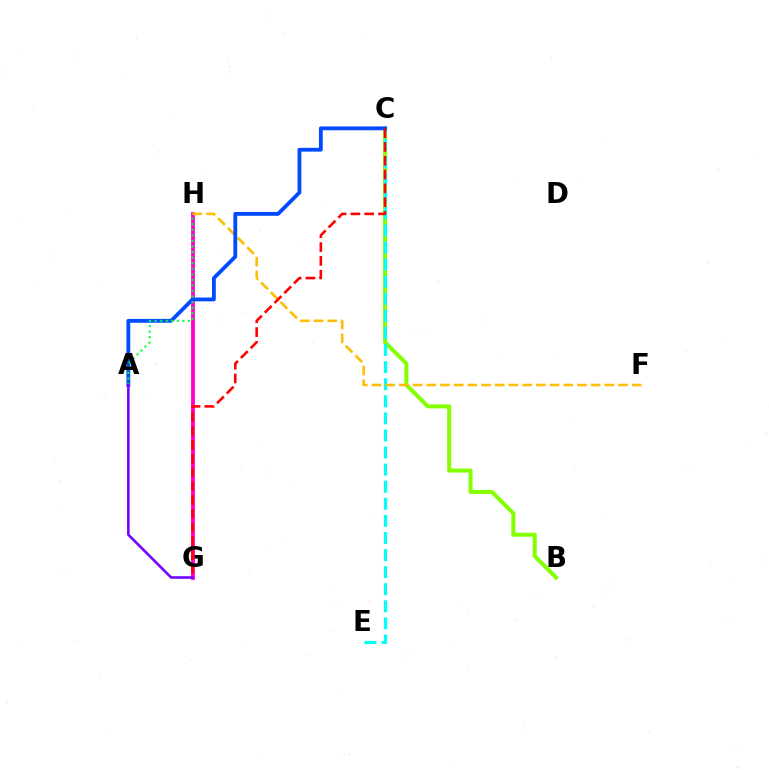{('G', 'H'): [{'color': '#ff00cf', 'line_style': 'solid', 'thickness': 2.75}], ('B', 'C'): [{'color': '#84ff00', 'line_style': 'solid', 'thickness': 2.89}], ('C', 'E'): [{'color': '#00fff6', 'line_style': 'dashed', 'thickness': 2.32}], ('F', 'H'): [{'color': '#ffbd00', 'line_style': 'dashed', 'thickness': 1.86}], ('A', 'C'): [{'color': '#004bff', 'line_style': 'solid', 'thickness': 2.75}], ('C', 'G'): [{'color': '#ff0000', 'line_style': 'dashed', 'thickness': 1.87}], ('A', 'H'): [{'color': '#00ff39', 'line_style': 'dotted', 'thickness': 1.51}], ('A', 'G'): [{'color': '#7200ff', 'line_style': 'solid', 'thickness': 1.85}]}